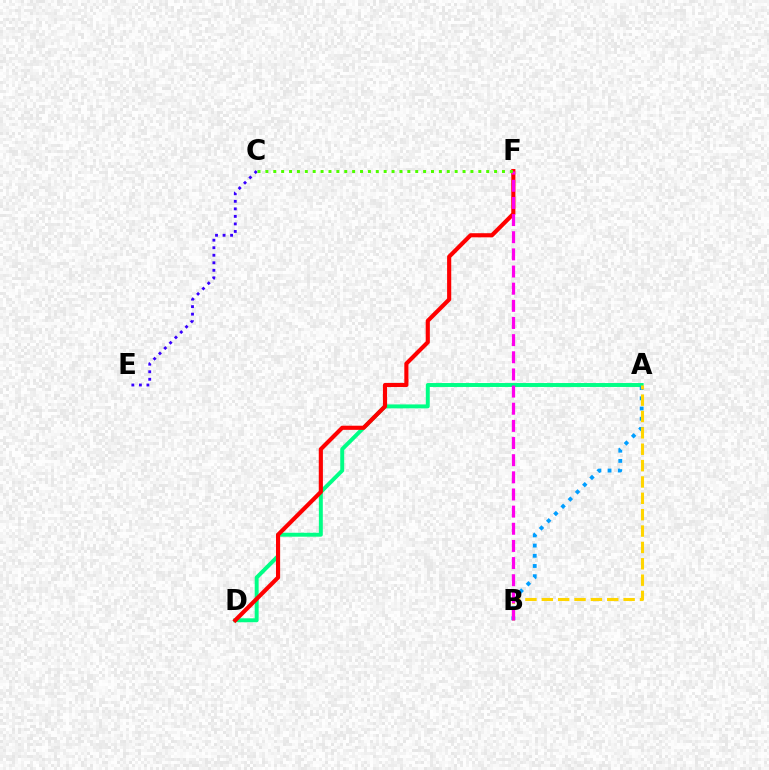{('A', 'D'): [{'color': '#00ff86', 'line_style': 'solid', 'thickness': 2.83}], ('C', 'E'): [{'color': '#3700ff', 'line_style': 'dotted', 'thickness': 2.05}], ('A', 'B'): [{'color': '#009eff', 'line_style': 'dotted', 'thickness': 2.77}, {'color': '#ffd500', 'line_style': 'dashed', 'thickness': 2.22}], ('D', 'F'): [{'color': '#ff0000', 'line_style': 'solid', 'thickness': 2.98}], ('B', 'F'): [{'color': '#ff00ed', 'line_style': 'dashed', 'thickness': 2.33}], ('C', 'F'): [{'color': '#4fff00', 'line_style': 'dotted', 'thickness': 2.14}]}